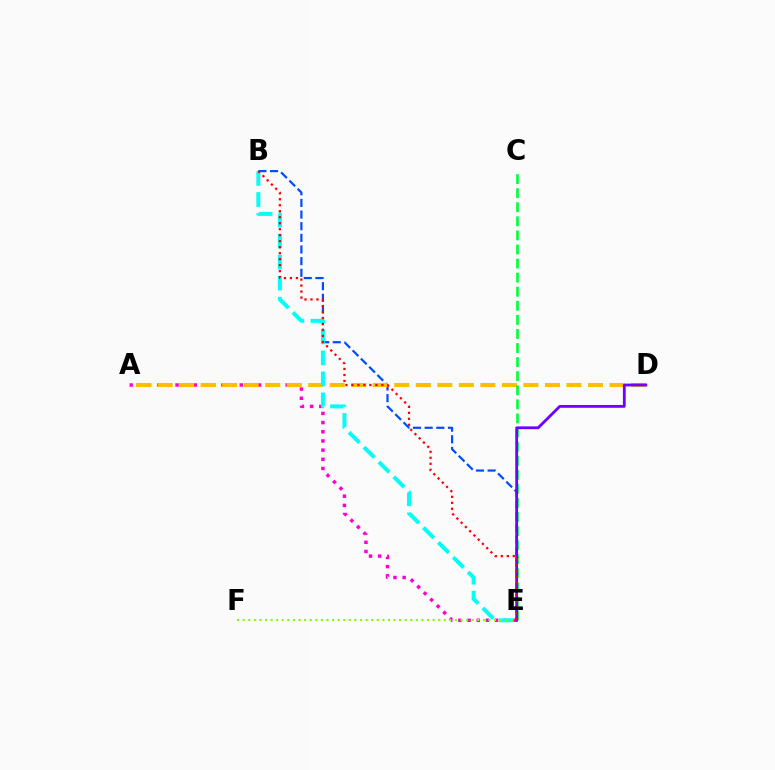{('B', 'E'): [{'color': '#004bff', 'line_style': 'dashed', 'thickness': 1.58}, {'color': '#00fff6', 'line_style': 'dashed', 'thickness': 2.86}, {'color': '#ff0000', 'line_style': 'dotted', 'thickness': 1.63}], ('A', 'E'): [{'color': '#ff00cf', 'line_style': 'dotted', 'thickness': 2.49}], ('A', 'D'): [{'color': '#ffbd00', 'line_style': 'dashed', 'thickness': 2.92}], ('E', 'F'): [{'color': '#84ff00', 'line_style': 'dotted', 'thickness': 1.52}], ('C', 'E'): [{'color': '#00ff39', 'line_style': 'dashed', 'thickness': 1.91}], ('D', 'E'): [{'color': '#7200ff', 'line_style': 'solid', 'thickness': 2.02}]}